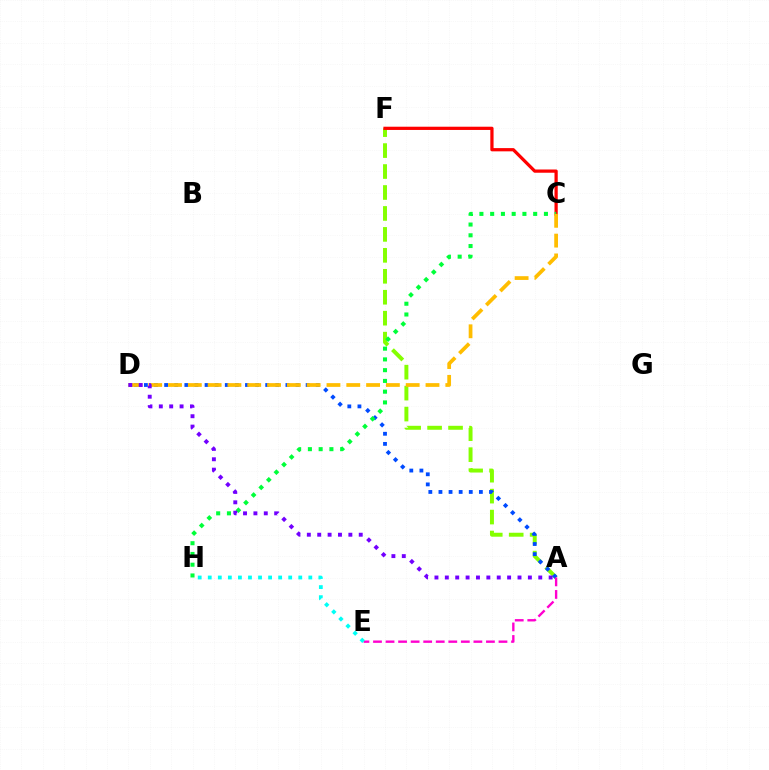{('A', 'F'): [{'color': '#84ff00', 'line_style': 'dashed', 'thickness': 2.85}], ('A', 'D'): [{'color': '#004bff', 'line_style': 'dotted', 'thickness': 2.75}, {'color': '#7200ff', 'line_style': 'dotted', 'thickness': 2.82}], ('C', 'F'): [{'color': '#ff0000', 'line_style': 'solid', 'thickness': 2.33}], ('C', 'H'): [{'color': '#00ff39', 'line_style': 'dotted', 'thickness': 2.92}], ('C', 'D'): [{'color': '#ffbd00', 'line_style': 'dashed', 'thickness': 2.69}], ('A', 'E'): [{'color': '#ff00cf', 'line_style': 'dashed', 'thickness': 1.7}], ('E', 'H'): [{'color': '#00fff6', 'line_style': 'dotted', 'thickness': 2.73}]}